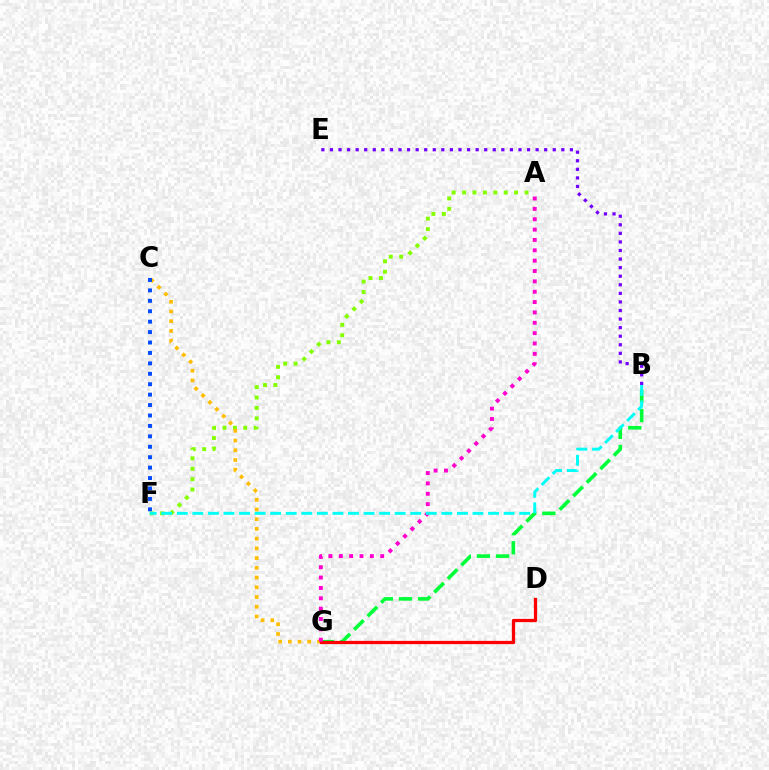{('A', 'F'): [{'color': '#84ff00', 'line_style': 'dotted', 'thickness': 2.83}], ('B', 'G'): [{'color': '#00ff39', 'line_style': 'dashed', 'thickness': 2.6}], ('C', 'G'): [{'color': '#ffbd00', 'line_style': 'dotted', 'thickness': 2.64}], ('D', 'G'): [{'color': '#ff0000', 'line_style': 'solid', 'thickness': 2.34}], ('C', 'F'): [{'color': '#004bff', 'line_style': 'dotted', 'thickness': 2.83}], ('A', 'G'): [{'color': '#ff00cf', 'line_style': 'dotted', 'thickness': 2.81}], ('B', 'F'): [{'color': '#00fff6', 'line_style': 'dashed', 'thickness': 2.11}], ('B', 'E'): [{'color': '#7200ff', 'line_style': 'dotted', 'thickness': 2.33}]}